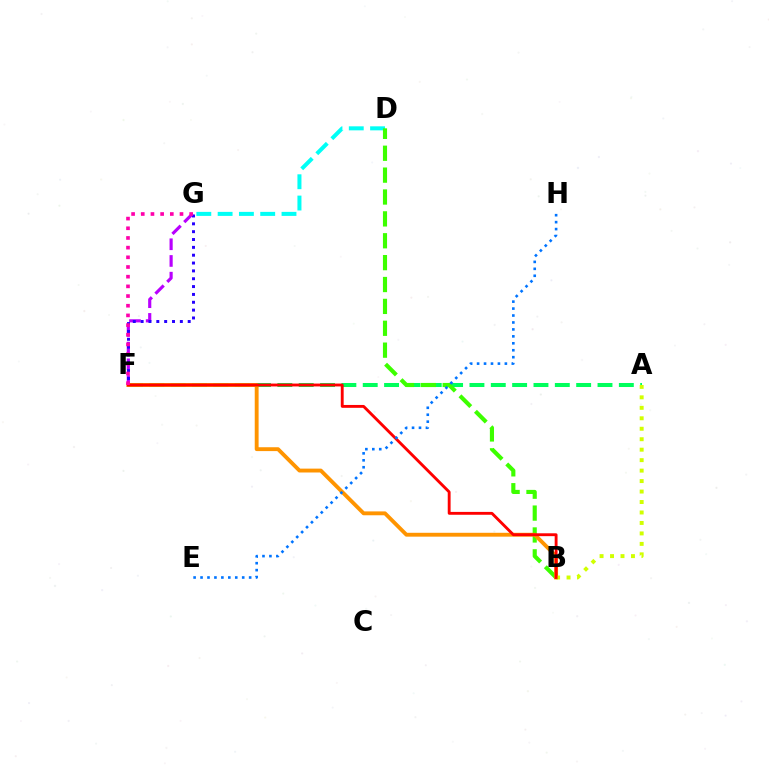{('D', 'G'): [{'color': '#00fff6', 'line_style': 'dashed', 'thickness': 2.89}], ('A', 'F'): [{'color': '#00ff5c', 'line_style': 'dashed', 'thickness': 2.9}], ('B', 'D'): [{'color': '#3dff00', 'line_style': 'dashed', 'thickness': 2.97}], ('F', 'G'): [{'color': '#b900ff', 'line_style': 'dashed', 'thickness': 2.27}, {'color': '#2500ff', 'line_style': 'dotted', 'thickness': 2.13}, {'color': '#ff00ac', 'line_style': 'dotted', 'thickness': 2.63}], ('B', 'F'): [{'color': '#ff9400', 'line_style': 'solid', 'thickness': 2.78}, {'color': '#ff0000', 'line_style': 'solid', 'thickness': 2.06}], ('A', 'B'): [{'color': '#d1ff00', 'line_style': 'dotted', 'thickness': 2.84}], ('E', 'H'): [{'color': '#0074ff', 'line_style': 'dotted', 'thickness': 1.89}]}